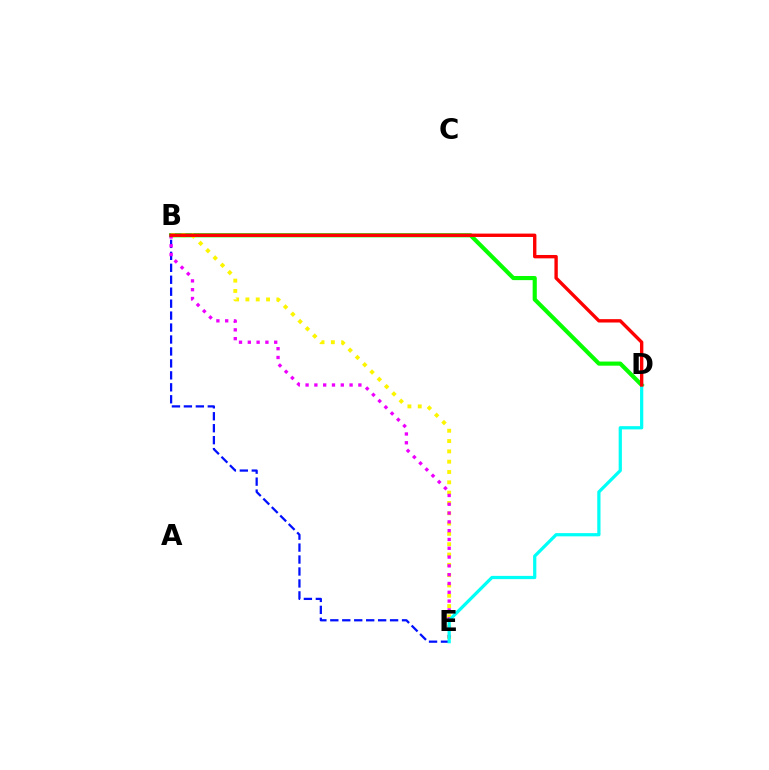{('B', 'E'): [{'color': '#0010ff', 'line_style': 'dashed', 'thickness': 1.62}, {'color': '#fcf500', 'line_style': 'dotted', 'thickness': 2.8}, {'color': '#ee00ff', 'line_style': 'dotted', 'thickness': 2.39}], ('B', 'D'): [{'color': '#08ff00', 'line_style': 'solid', 'thickness': 2.98}, {'color': '#ff0000', 'line_style': 'solid', 'thickness': 2.43}], ('D', 'E'): [{'color': '#00fff6', 'line_style': 'solid', 'thickness': 2.33}]}